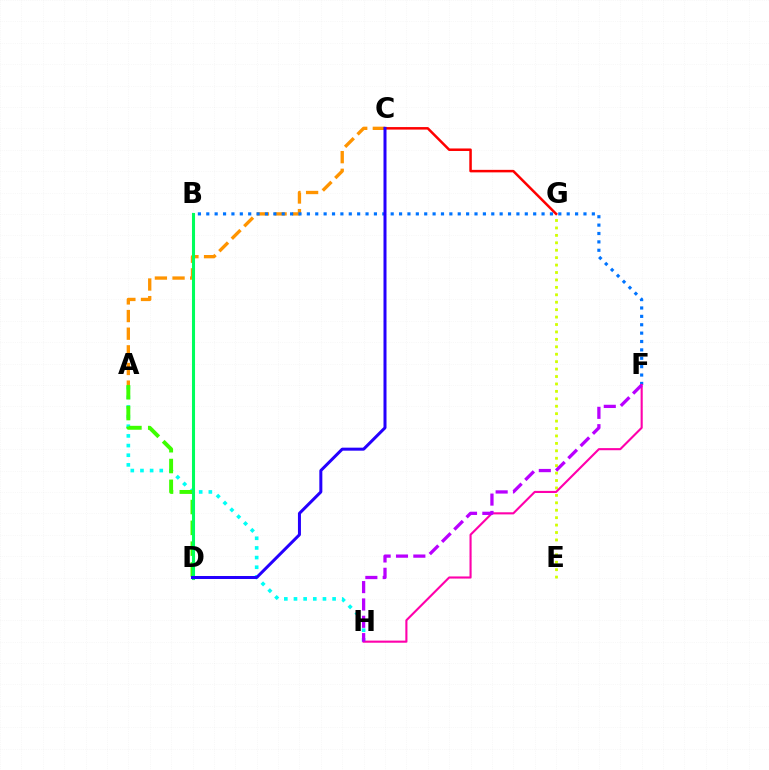{('A', 'C'): [{'color': '#ff9400', 'line_style': 'dashed', 'thickness': 2.4}], ('C', 'G'): [{'color': '#ff0000', 'line_style': 'solid', 'thickness': 1.81}], ('A', 'H'): [{'color': '#00fff6', 'line_style': 'dotted', 'thickness': 2.62}], ('A', 'D'): [{'color': '#3dff00', 'line_style': 'dashed', 'thickness': 2.83}], ('B', 'F'): [{'color': '#0074ff', 'line_style': 'dotted', 'thickness': 2.28}], ('B', 'D'): [{'color': '#00ff5c', 'line_style': 'solid', 'thickness': 2.21}], ('E', 'G'): [{'color': '#d1ff00', 'line_style': 'dotted', 'thickness': 2.02}], ('F', 'H'): [{'color': '#ff00ac', 'line_style': 'solid', 'thickness': 1.52}, {'color': '#b900ff', 'line_style': 'dashed', 'thickness': 2.36}], ('C', 'D'): [{'color': '#2500ff', 'line_style': 'solid', 'thickness': 2.17}]}